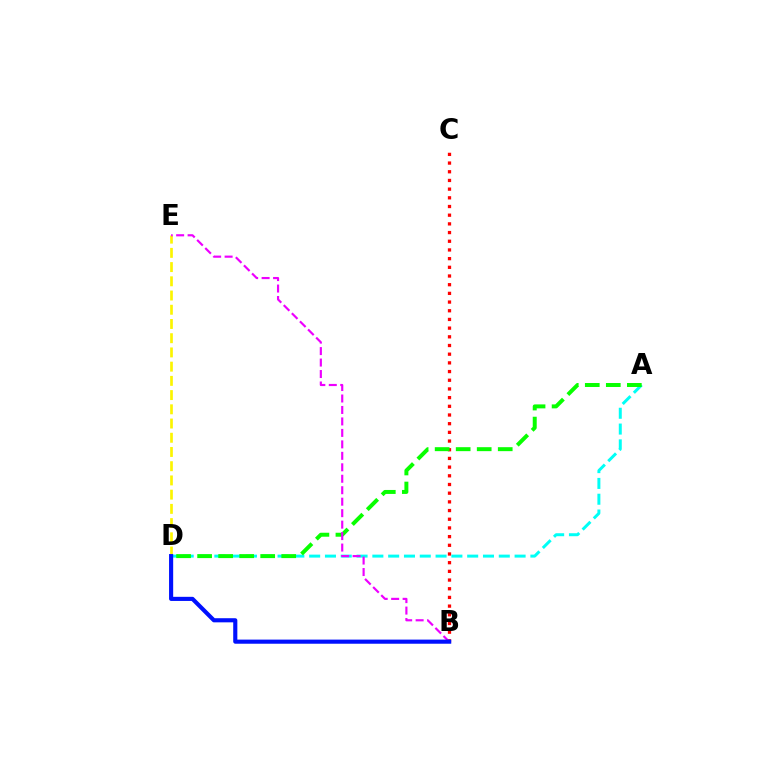{('B', 'C'): [{'color': '#ff0000', 'line_style': 'dotted', 'thickness': 2.36}], ('A', 'D'): [{'color': '#00fff6', 'line_style': 'dashed', 'thickness': 2.15}, {'color': '#08ff00', 'line_style': 'dashed', 'thickness': 2.86}], ('D', 'E'): [{'color': '#fcf500', 'line_style': 'dashed', 'thickness': 1.93}], ('B', 'E'): [{'color': '#ee00ff', 'line_style': 'dashed', 'thickness': 1.56}], ('B', 'D'): [{'color': '#0010ff', 'line_style': 'solid', 'thickness': 2.97}]}